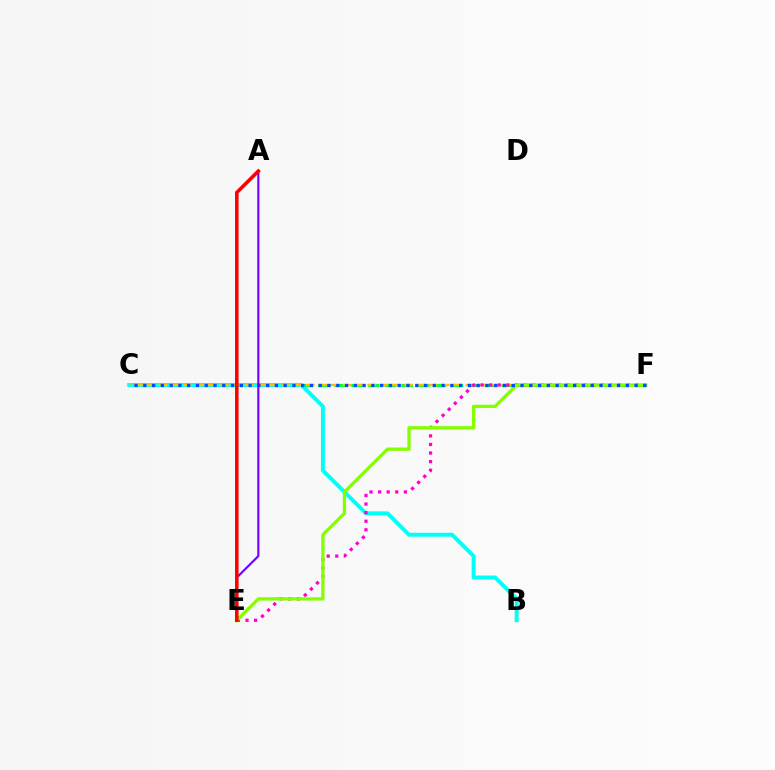{('C', 'F'): [{'color': '#00ff39', 'line_style': 'dashed', 'thickness': 2.27}, {'color': '#ffbd00', 'line_style': 'dashed', 'thickness': 1.67}, {'color': '#004bff', 'line_style': 'dotted', 'thickness': 2.38}], ('B', 'C'): [{'color': '#00fff6', 'line_style': 'solid', 'thickness': 2.83}], ('E', 'F'): [{'color': '#ff00cf', 'line_style': 'dotted', 'thickness': 2.33}, {'color': '#84ff00', 'line_style': 'solid', 'thickness': 2.37}], ('A', 'E'): [{'color': '#7200ff', 'line_style': 'solid', 'thickness': 1.55}, {'color': '#ff0000', 'line_style': 'solid', 'thickness': 2.56}]}